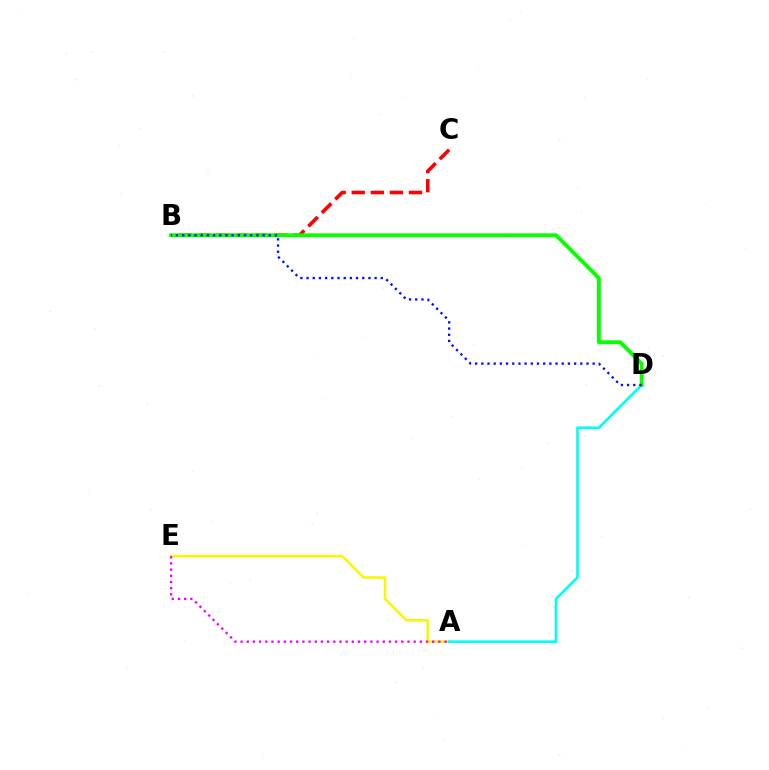{('B', 'C'): [{'color': '#ff0000', 'line_style': 'dashed', 'thickness': 2.59}], ('A', 'E'): [{'color': '#fcf500', 'line_style': 'solid', 'thickness': 1.83}, {'color': '#ee00ff', 'line_style': 'dotted', 'thickness': 1.68}], ('A', 'D'): [{'color': '#00fff6', 'line_style': 'solid', 'thickness': 1.91}], ('B', 'D'): [{'color': '#08ff00', 'line_style': 'solid', 'thickness': 2.79}, {'color': '#0010ff', 'line_style': 'dotted', 'thickness': 1.68}]}